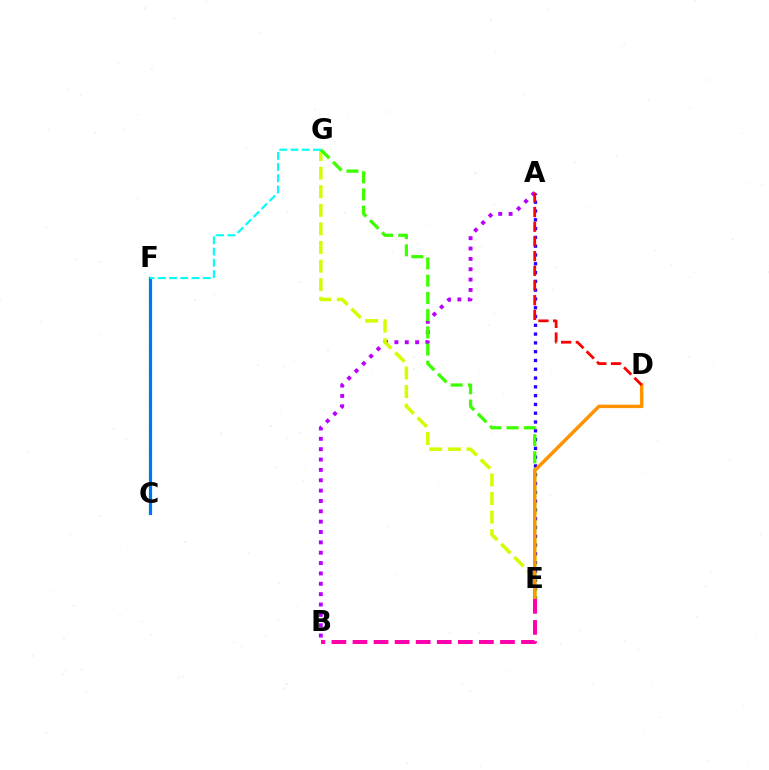{('C', 'F'): [{'color': '#00ff5c', 'line_style': 'dashed', 'thickness': 1.56}, {'color': '#0074ff', 'line_style': 'solid', 'thickness': 2.28}], ('A', 'E'): [{'color': '#2500ff', 'line_style': 'dotted', 'thickness': 2.39}], ('A', 'B'): [{'color': '#b900ff', 'line_style': 'dotted', 'thickness': 2.81}], ('E', 'G'): [{'color': '#d1ff00', 'line_style': 'dashed', 'thickness': 2.53}, {'color': '#3dff00', 'line_style': 'dashed', 'thickness': 2.34}], ('F', 'G'): [{'color': '#00fff6', 'line_style': 'dashed', 'thickness': 1.53}], ('D', 'E'): [{'color': '#ff9400', 'line_style': 'solid', 'thickness': 2.47}], ('B', 'E'): [{'color': '#ff00ac', 'line_style': 'dashed', 'thickness': 2.86}], ('A', 'D'): [{'color': '#ff0000', 'line_style': 'dashed', 'thickness': 2.0}]}